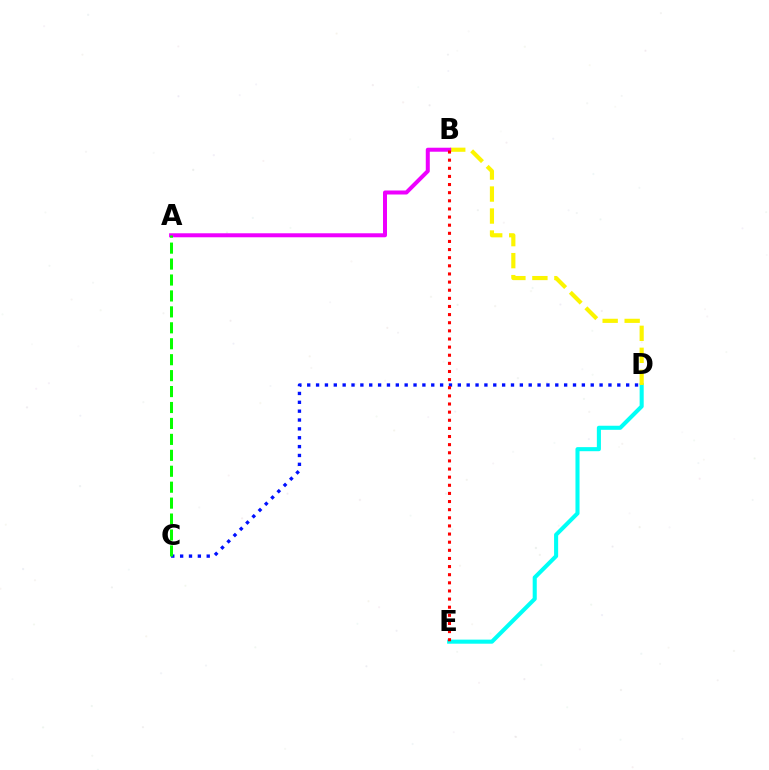{('D', 'E'): [{'color': '#00fff6', 'line_style': 'solid', 'thickness': 2.93}], ('B', 'D'): [{'color': '#fcf500', 'line_style': 'dashed', 'thickness': 2.99}], ('C', 'D'): [{'color': '#0010ff', 'line_style': 'dotted', 'thickness': 2.41}], ('A', 'B'): [{'color': '#ee00ff', 'line_style': 'solid', 'thickness': 2.88}], ('A', 'C'): [{'color': '#08ff00', 'line_style': 'dashed', 'thickness': 2.17}], ('B', 'E'): [{'color': '#ff0000', 'line_style': 'dotted', 'thickness': 2.21}]}